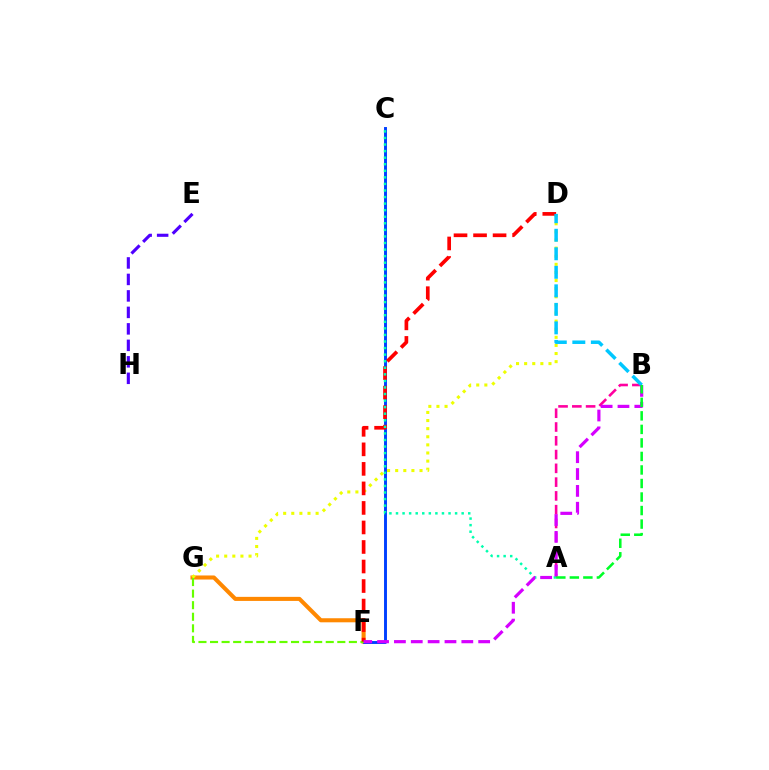{('F', 'G'): [{'color': '#ff8800', 'line_style': 'solid', 'thickness': 2.92}, {'color': '#66ff00', 'line_style': 'dashed', 'thickness': 1.57}], ('C', 'F'): [{'color': '#003fff', 'line_style': 'solid', 'thickness': 2.1}], ('D', 'G'): [{'color': '#eeff00', 'line_style': 'dotted', 'thickness': 2.2}], ('A', 'B'): [{'color': '#ff00a0', 'line_style': 'dashed', 'thickness': 1.87}, {'color': '#00ff27', 'line_style': 'dashed', 'thickness': 1.84}], ('D', 'F'): [{'color': '#ff0000', 'line_style': 'dashed', 'thickness': 2.65}], ('B', 'D'): [{'color': '#00c7ff', 'line_style': 'dashed', 'thickness': 2.52}], ('A', 'C'): [{'color': '#00ffaf', 'line_style': 'dotted', 'thickness': 1.78}], ('E', 'H'): [{'color': '#4f00ff', 'line_style': 'dashed', 'thickness': 2.24}], ('B', 'F'): [{'color': '#d600ff', 'line_style': 'dashed', 'thickness': 2.29}]}